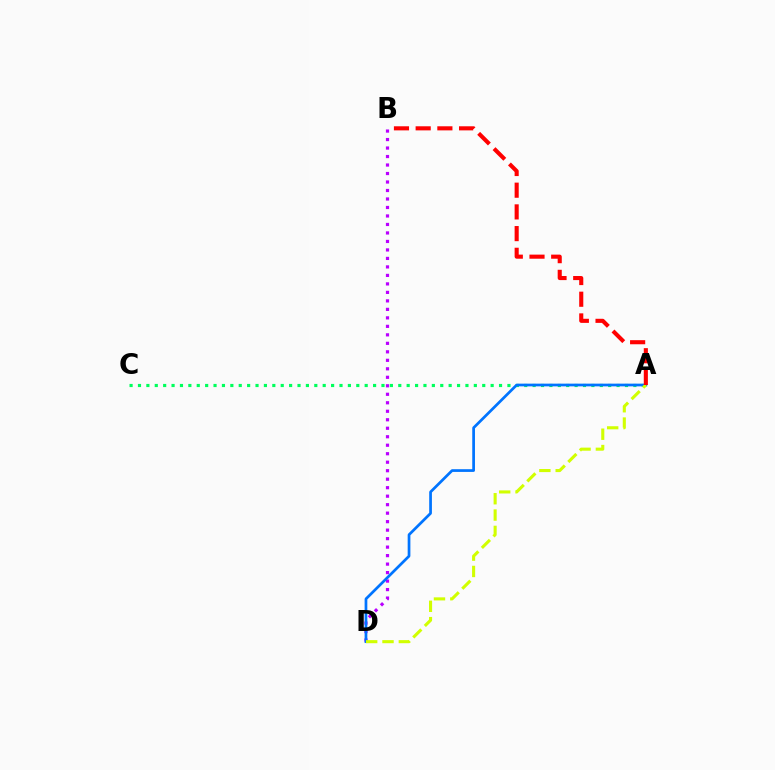{('B', 'D'): [{'color': '#b900ff', 'line_style': 'dotted', 'thickness': 2.31}], ('A', 'C'): [{'color': '#00ff5c', 'line_style': 'dotted', 'thickness': 2.28}], ('A', 'D'): [{'color': '#0074ff', 'line_style': 'solid', 'thickness': 1.96}, {'color': '#d1ff00', 'line_style': 'dashed', 'thickness': 2.22}], ('A', 'B'): [{'color': '#ff0000', 'line_style': 'dashed', 'thickness': 2.95}]}